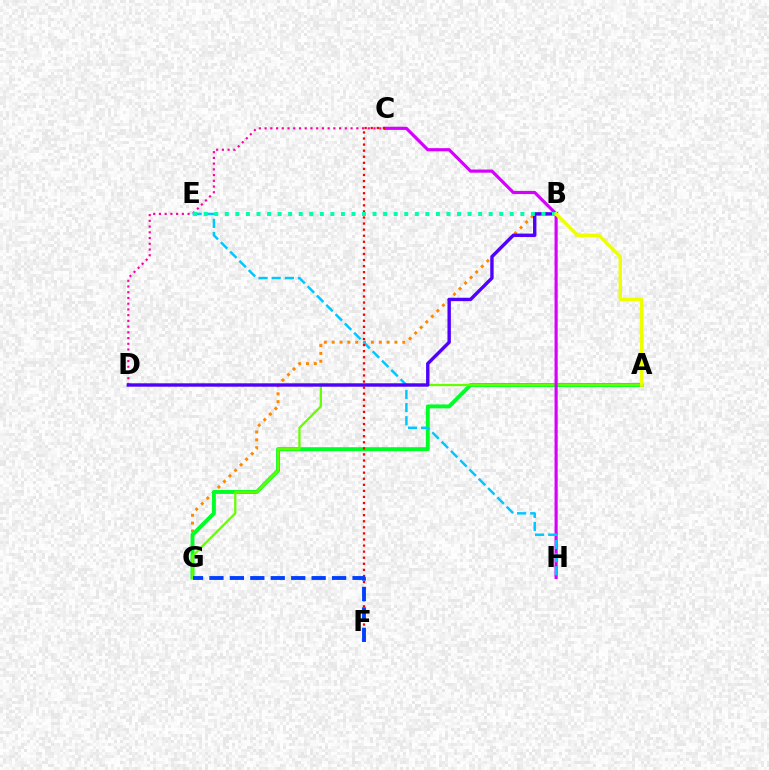{('B', 'G'): [{'color': '#ff8800', 'line_style': 'dotted', 'thickness': 2.13}], ('A', 'G'): [{'color': '#00ff27', 'line_style': 'solid', 'thickness': 2.82}, {'color': '#66ff00', 'line_style': 'solid', 'thickness': 1.64}], ('C', 'D'): [{'color': '#ff00a0', 'line_style': 'dotted', 'thickness': 1.56}], ('C', 'H'): [{'color': '#d600ff', 'line_style': 'solid', 'thickness': 2.27}], ('E', 'H'): [{'color': '#00c7ff', 'line_style': 'dashed', 'thickness': 1.78}], ('B', 'D'): [{'color': '#4f00ff', 'line_style': 'solid', 'thickness': 2.44}], ('C', 'F'): [{'color': '#ff0000', 'line_style': 'dotted', 'thickness': 1.65}], ('B', 'E'): [{'color': '#00ffaf', 'line_style': 'dotted', 'thickness': 2.87}], ('F', 'G'): [{'color': '#003fff', 'line_style': 'dashed', 'thickness': 2.78}], ('A', 'B'): [{'color': '#eeff00', 'line_style': 'solid', 'thickness': 2.45}]}